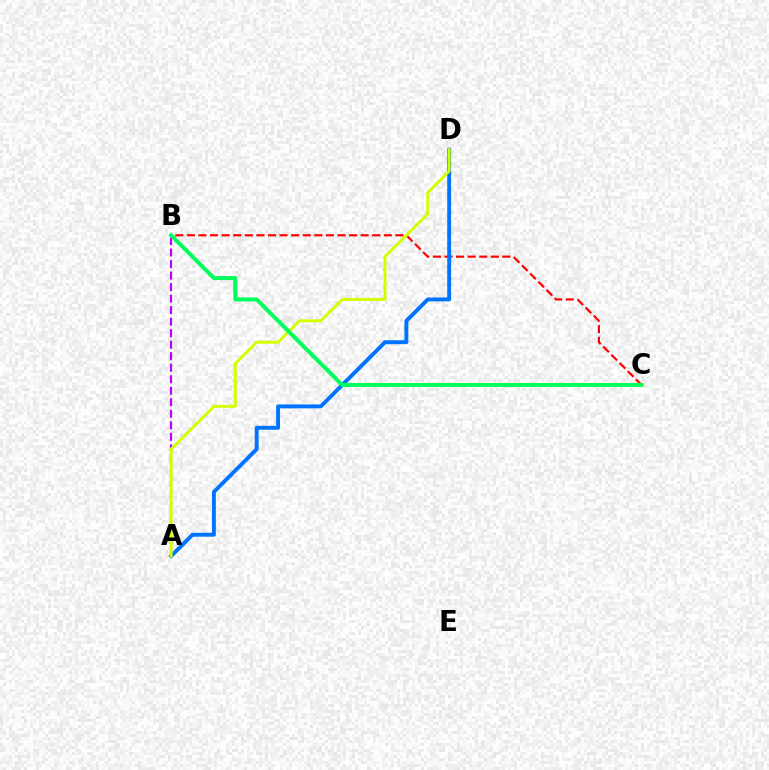{('B', 'C'): [{'color': '#ff0000', 'line_style': 'dashed', 'thickness': 1.57}, {'color': '#00ff5c', 'line_style': 'solid', 'thickness': 2.87}], ('A', 'B'): [{'color': '#b900ff', 'line_style': 'dashed', 'thickness': 1.56}], ('A', 'D'): [{'color': '#0074ff', 'line_style': 'solid', 'thickness': 2.81}, {'color': '#d1ff00', 'line_style': 'solid', 'thickness': 2.1}]}